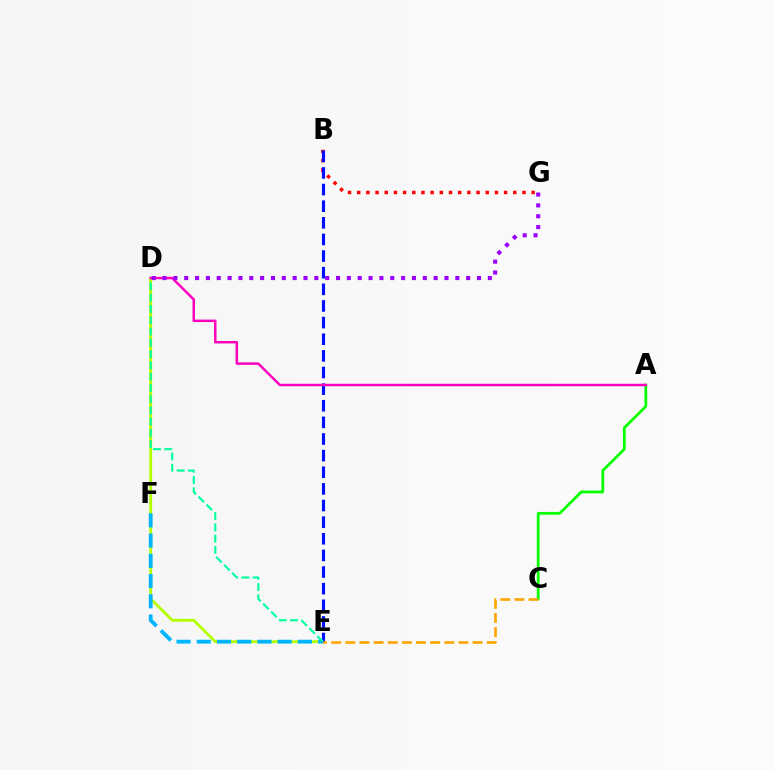{('D', 'E'): [{'color': '#b3ff00', 'line_style': 'solid', 'thickness': 2.05}, {'color': '#00ff9d', 'line_style': 'dashed', 'thickness': 1.53}], ('E', 'F'): [{'color': '#00b5ff', 'line_style': 'dashed', 'thickness': 2.75}], ('B', 'G'): [{'color': '#ff0000', 'line_style': 'dotted', 'thickness': 2.49}], ('B', 'E'): [{'color': '#0010ff', 'line_style': 'dashed', 'thickness': 2.26}], ('A', 'C'): [{'color': '#08ff00', 'line_style': 'solid', 'thickness': 2.0}], ('C', 'E'): [{'color': '#ffa500', 'line_style': 'dashed', 'thickness': 1.92}], ('A', 'D'): [{'color': '#ff00bd', 'line_style': 'solid', 'thickness': 1.78}], ('D', 'G'): [{'color': '#9b00ff', 'line_style': 'dotted', 'thickness': 2.95}]}